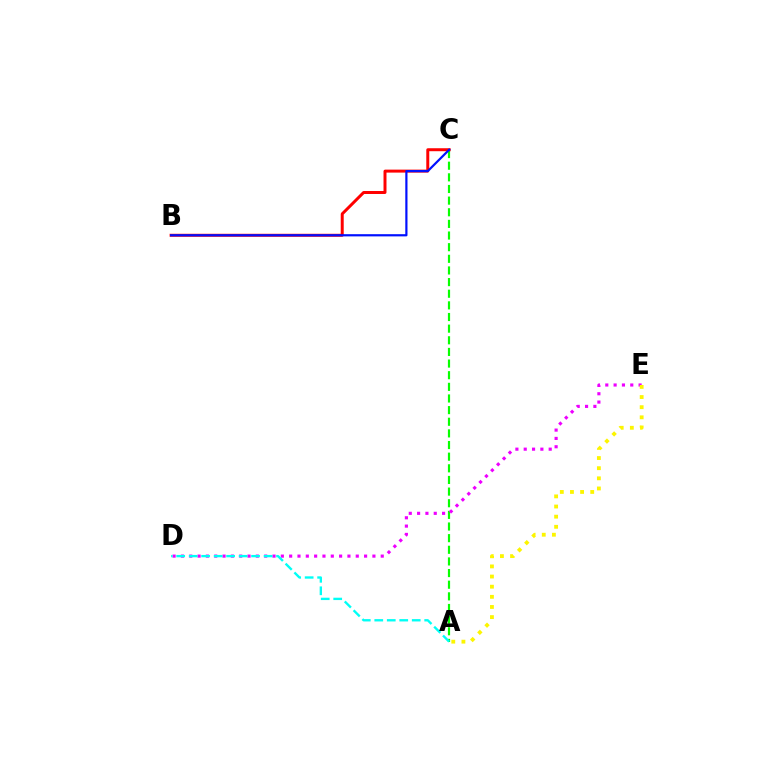{('A', 'C'): [{'color': '#08ff00', 'line_style': 'dashed', 'thickness': 1.58}], ('D', 'E'): [{'color': '#ee00ff', 'line_style': 'dotted', 'thickness': 2.26}], ('B', 'C'): [{'color': '#ff0000', 'line_style': 'solid', 'thickness': 2.15}, {'color': '#0010ff', 'line_style': 'solid', 'thickness': 1.58}], ('A', 'E'): [{'color': '#fcf500', 'line_style': 'dotted', 'thickness': 2.75}], ('A', 'D'): [{'color': '#00fff6', 'line_style': 'dashed', 'thickness': 1.7}]}